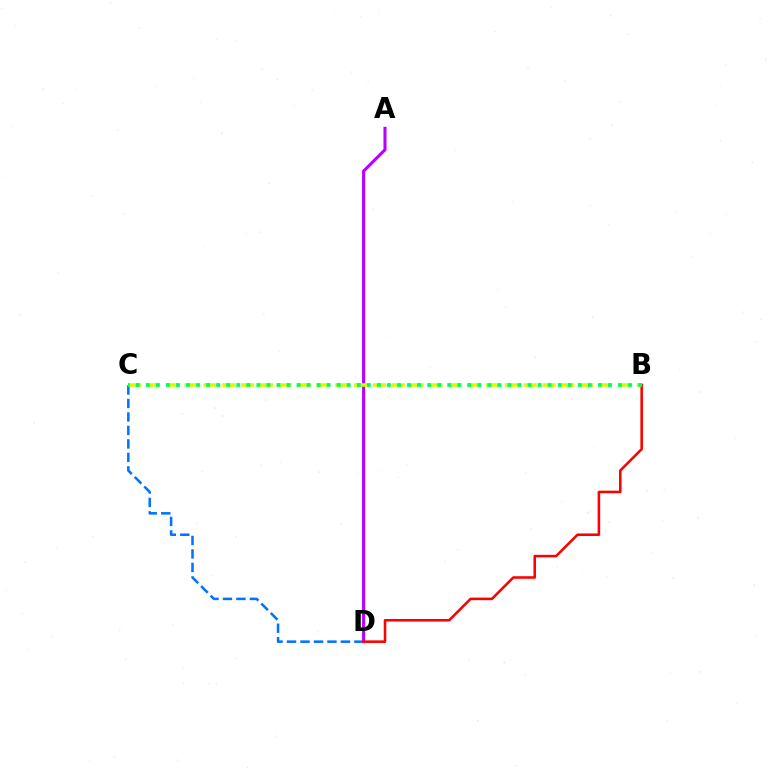{('C', 'D'): [{'color': '#0074ff', 'line_style': 'dashed', 'thickness': 1.83}], ('A', 'D'): [{'color': '#b900ff', 'line_style': 'solid', 'thickness': 2.22}], ('B', 'C'): [{'color': '#d1ff00', 'line_style': 'dashed', 'thickness': 2.56}, {'color': '#00ff5c', 'line_style': 'dotted', 'thickness': 2.73}], ('B', 'D'): [{'color': '#ff0000', 'line_style': 'solid', 'thickness': 1.85}]}